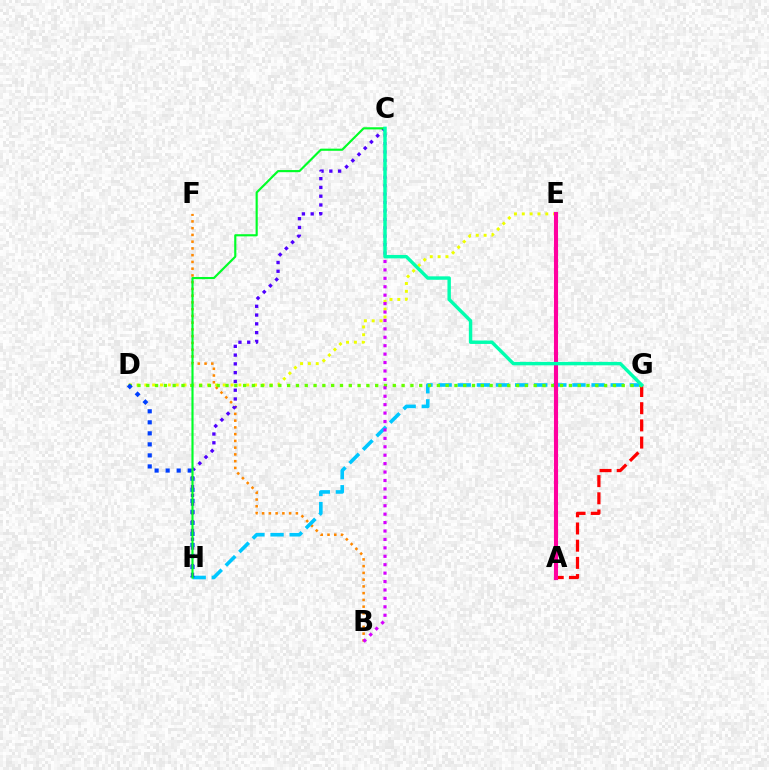{('A', 'G'): [{'color': '#ff0000', 'line_style': 'dashed', 'thickness': 2.34}], ('D', 'E'): [{'color': '#eeff00', 'line_style': 'dotted', 'thickness': 2.13}], ('B', 'F'): [{'color': '#ff8800', 'line_style': 'dotted', 'thickness': 1.83}], ('G', 'H'): [{'color': '#00c7ff', 'line_style': 'dashed', 'thickness': 2.6}], ('D', 'G'): [{'color': '#66ff00', 'line_style': 'dotted', 'thickness': 2.39}], ('D', 'H'): [{'color': '#003fff', 'line_style': 'dotted', 'thickness': 3.0}], ('B', 'C'): [{'color': '#d600ff', 'line_style': 'dotted', 'thickness': 2.29}], ('C', 'H'): [{'color': '#4f00ff', 'line_style': 'dotted', 'thickness': 2.38}, {'color': '#00ff27', 'line_style': 'solid', 'thickness': 1.55}], ('A', 'E'): [{'color': '#ff00a0', 'line_style': 'solid', 'thickness': 2.96}], ('C', 'G'): [{'color': '#00ffaf', 'line_style': 'solid', 'thickness': 2.47}]}